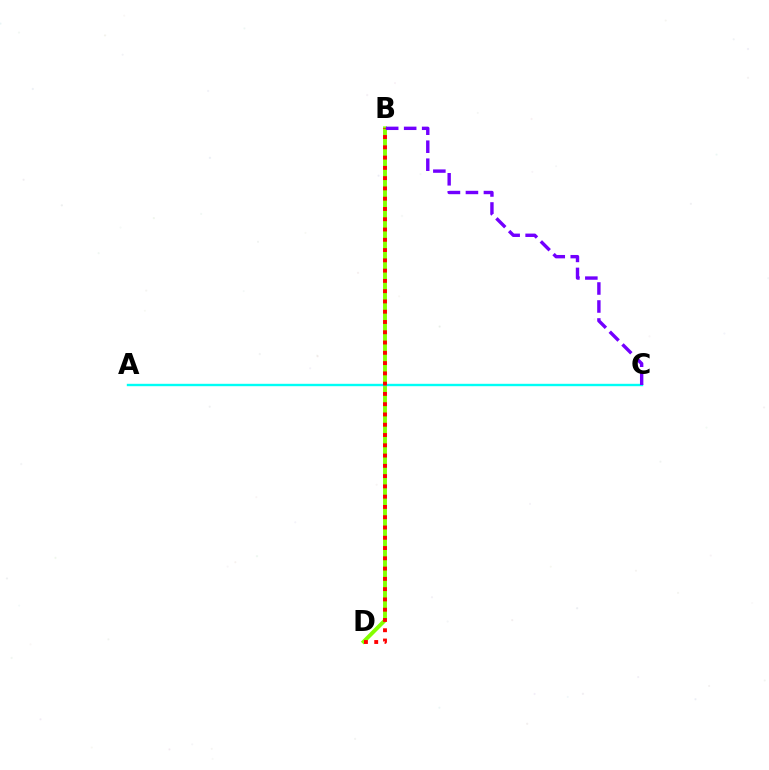{('B', 'D'): [{'color': '#84ff00', 'line_style': 'solid', 'thickness': 2.8}, {'color': '#ff0000', 'line_style': 'dotted', 'thickness': 2.79}], ('A', 'C'): [{'color': '#00fff6', 'line_style': 'solid', 'thickness': 1.72}], ('B', 'C'): [{'color': '#7200ff', 'line_style': 'dashed', 'thickness': 2.44}]}